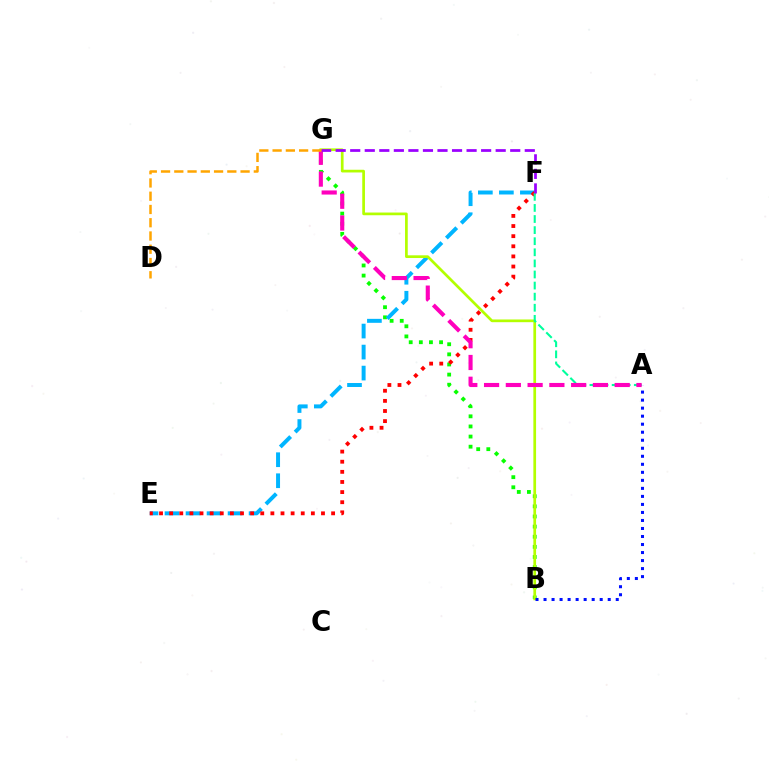{('B', 'G'): [{'color': '#08ff00', 'line_style': 'dotted', 'thickness': 2.75}, {'color': '#b3ff00', 'line_style': 'solid', 'thickness': 1.95}], ('E', 'F'): [{'color': '#00b5ff', 'line_style': 'dashed', 'thickness': 2.86}, {'color': '#ff0000', 'line_style': 'dotted', 'thickness': 2.75}], ('A', 'F'): [{'color': '#00ff9d', 'line_style': 'dashed', 'thickness': 1.51}], ('A', 'B'): [{'color': '#0010ff', 'line_style': 'dotted', 'thickness': 2.18}], ('A', 'G'): [{'color': '#ff00bd', 'line_style': 'dashed', 'thickness': 2.96}], ('F', 'G'): [{'color': '#9b00ff', 'line_style': 'dashed', 'thickness': 1.98}], ('D', 'G'): [{'color': '#ffa500', 'line_style': 'dashed', 'thickness': 1.8}]}